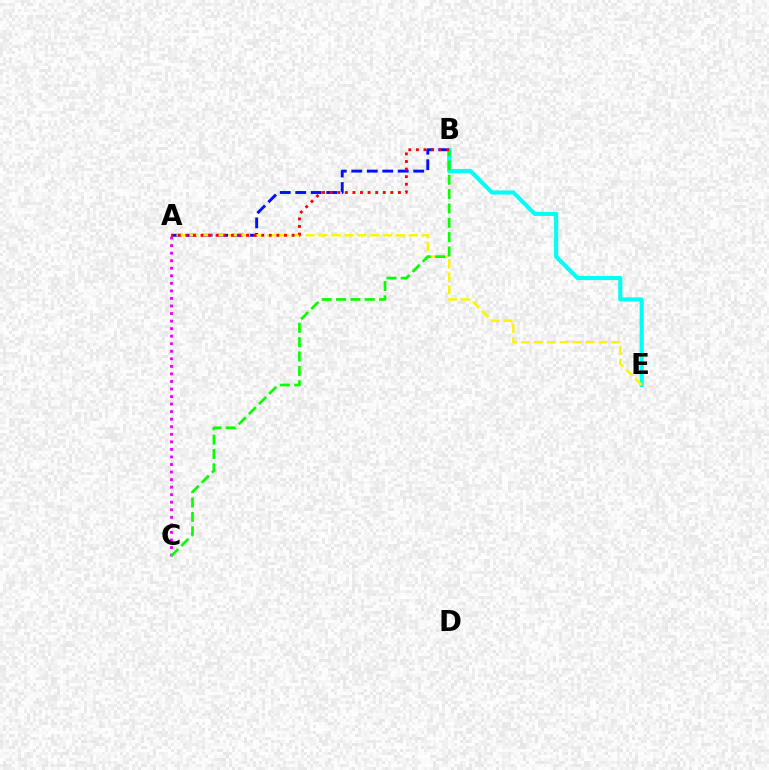{('A', 'C'): [{'color': '#ee00ff', 'line_style': 'dotted', 'thickness': 2.05}], ('A', 'B'): [{'color': '#0010ff', 'line_style': 'dashed', 'thickness': 2.1}, {'color': '#ff0000', 'line_style': 'dotted', 'thickness': 2.06}], ('B', 'E'): [{'color': '#00fff6', 'line_style': 'solid', 'thickness': 2.95}], ('A', 'E'): [{'color': '#fcf500', 'line_style': 'dashed', 'thickness': 1.75}], ('B', 'C'): [{'color': '#08ff00', 'line_style': 'dashed', 'thickness': 1.95}]}